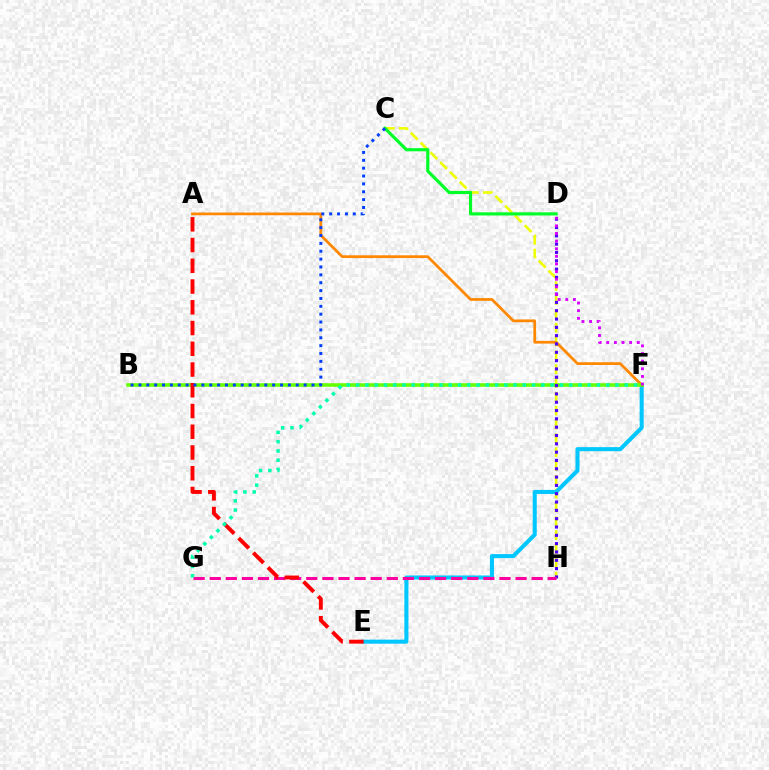{('C', 'H'): [{'color': '#eeff00', 'line_style': 'dashed', 'thickness': 1.88}], ('E', 'F'): [{'color': '#00c7ff', 'line_style': 'solid', 'thickness': 2.93}], ('A', 'F'): [{'color': '#ff8800', 'line_style': 'solid', 'thickness': 1.98}], ('B', 'F'): [{'color': '#66ff00', 'line_style': 'solid', 'thickness': 2.56}], ('D', 'H'): [{'color': '#4f00ff', 'line_style': 'dotted', 'thickness': 2.26}], ('C', 'D'): [{'color': '#00ff27', 'line_style': 'solid', 'thickness': 2.27}], ('G', 'H'): [{'color': '#ff00a0', 'line_style': 'dashed', 'thickness': 2.19}], ('D', 'F'): [{'color': '#d600ff', 'line_style': 'dotted', 'thickness': 2.07}], ('A', 'E'): [{'color': '#ff0000', 'line_style': 'dashed', 'thickness': 2.82}], ('F', 'G'): [{'color': '#00ffaf', 'line_style': 'dotted', 'thickness': 2.52}], ('B', 'C'): [{'color': '#003fff', 'line_style': 'dotted', 'thickness': 2.14}]}